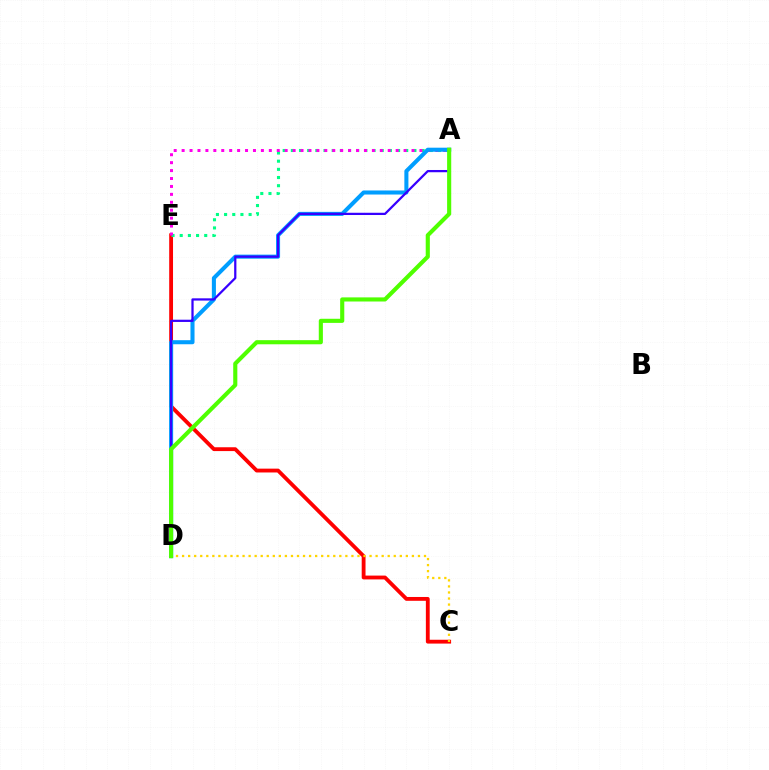{('C', 'E'): [{'color': '#ff0000', 'line_style': 'solid', 'thickness': 2.76}], ('A', 'E'): [{'color': '#00ff86', 'line_style': 'dotted', 'thickness': 2.22}, {'color': '#ff00ed', 'line_style': 'dotted', 'thickness': 2.15}], ('C', 'D'): [{'color': '#ffd500', 'line_style': 'dotted', 'thickness': 1.64}], ('A', 'D'): [{'color': '#009eff', 'line_style': 'solid', 'thickness': 2.92}, {'color': '#3700ff', 'line_style': 'solid', 'thickness': 1.62}, {'color': '#4fff00', 'line_style': 'solid', 'thickness': 2.96}]}